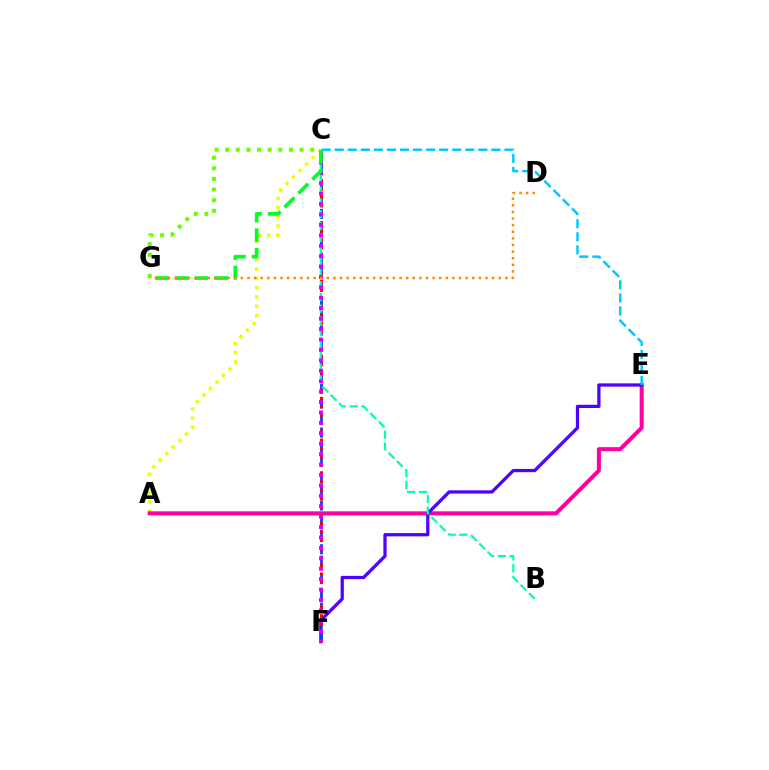{('A', 'C'): [{'color': '#eeff00', 'line_style': 'dotted', 'thickness': 2.51}], ('A', 'E'): [{'color': '#ff00a0', 'line_style': 'solid', 'thickness': 2.89}], ('E', 'F'): [{'color': '#4f00ff', 'line_style': 'solid', 'thickness': 2.34}], ('C', 'F'): [{'color': '#003fff', 'line_style': 'dashed', 'thickness': 1.98}, {'color': '#ff0000', 'line_style': 'dotted', 'thickness': 2.27}, {'color': '#d600ff', 'line_style': 'dotted', 'thickness': 2.83}], ('B', 'C'): [{'color': '#00ffaf', 'line_style': 'dashed', 'thickness': 1.6}], ('C', 'G'): [{'color': '#00ff27', 'line_style': 'dashed', 'thickness': 2.67}, {'color': '#66ff00', 'line_style': 'dotted', 'thickness': 2.89}], ('C', 'E'): [{'color': '#00c7ff', 'line_style': 'dashed', 'thickness': 1.77}], ('D', 'G'): [{'color': '#ff8800', 'line_style': 'dotted', 'thickness': 1.8}]}